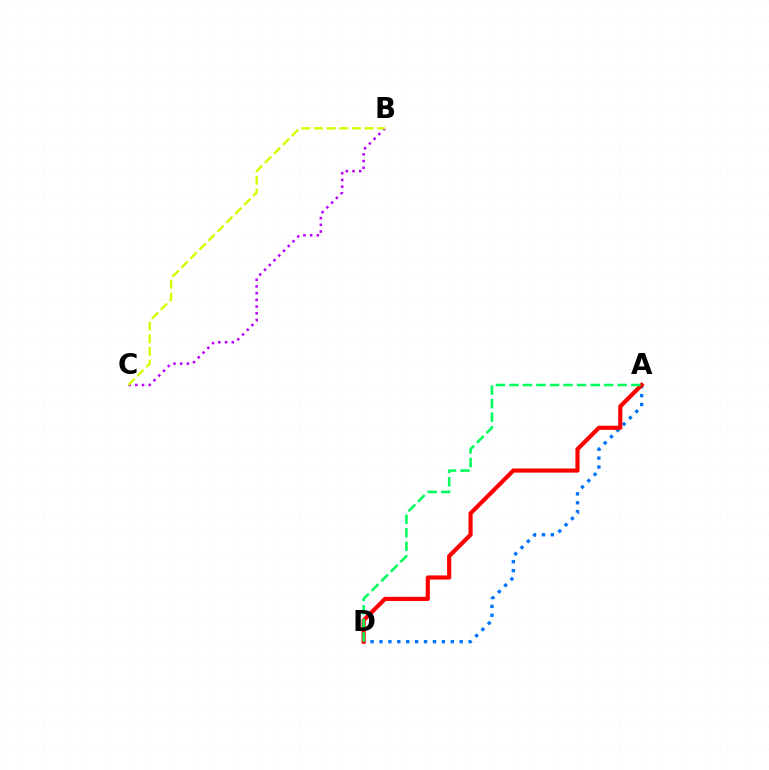{('A', 'D'): [{'color': '#0074ff', 'line_style': 'dotted', 'thickness': 2.42}, {'color': '#ff0000', 'line_style': 'solid', 'thickness': 2.99}, {'color': '#00ff5c', 'line_style': 'dashed', 'thickness': 1.84}], ('B', 'C'): [{'color': '#b900ff', 'line_style': 'dotted', 'thickness': 1.82}, {'color': '#d1ff00', 'line_style': 'dashed', 'thickness': 1.72}]}